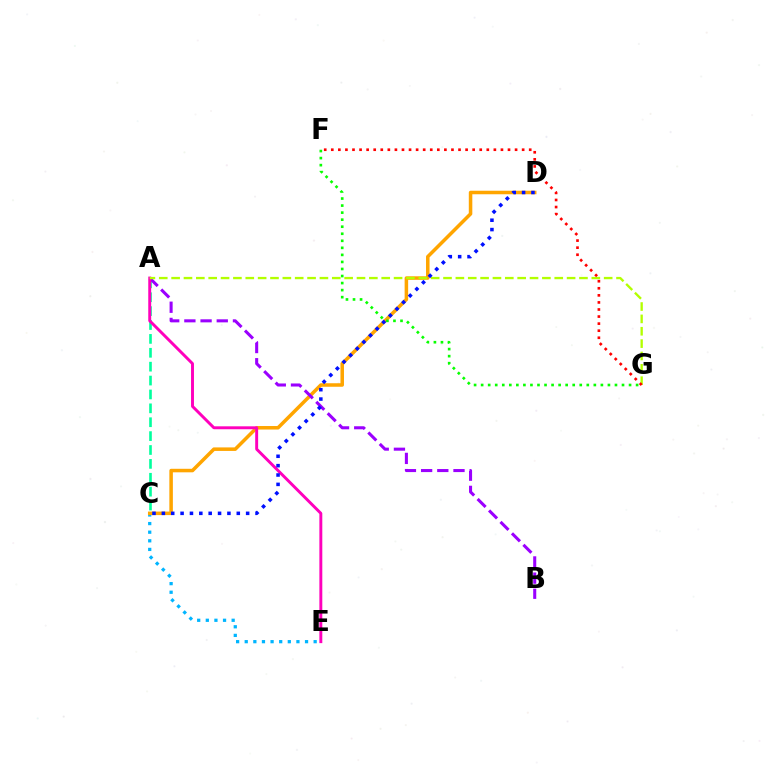{('C', 'E'): [{'color': '#00b5ff', 'line_style': 'dotted', 'thickness': 2.34}], ('A', 'C'): [{'color': '#00ff9d', 'line_style': 'dashed', 'thickness': 1.89}], ('C', 'D'): [{'color': '#ffa500', 'line_style': 'solid', 'thickness': 2.54}, {'color': '#0010ff', 'line_style': 'dotted', 'thickness': 2.54}], ('A', 'B'): [{'color': '#9b00ff', 'line_style': 'dashed', 'thickness': 2.2}], ('A', 'E'): [{'color': '#ff00bd', 'line_style': 'solid', 'thickness': 2.11}], ('A', 'G'): [{'color': '#b3ff00', 'line_style': 'dashed', 'thickness': 1.68}], ('F', 'G'): [{'color': '#ff0000', 'line_style': 'dotted', 'thickness': 1.92}, {'color': '#08ff00', 'line_style': 'dotted', 'thickness': 1.91}]}